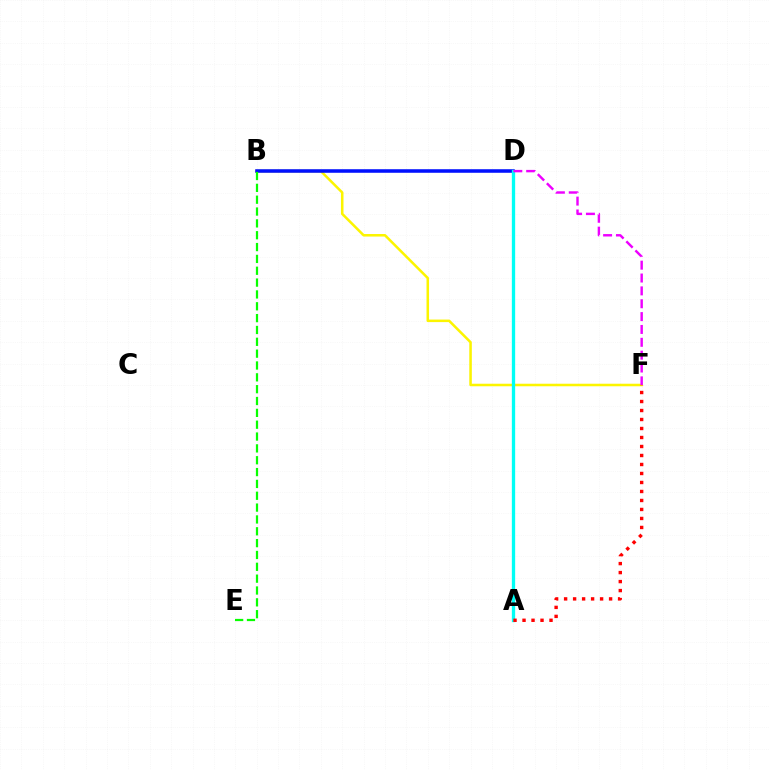{('B', 'F'): [{'color': '#fcf500', 'line_style': 'solid', 'thickness': 1.83}], ('B', 'D'): [{'color': '#0010ff', 'line_style': 'solid', 'thickness': 2.55}], ('A', 'D'): [{'color': '#00fff6', 'line_style': 'solid', 'thickness': 2.39}], ('B', 'E'): [{'color': '#08ff00', 'line_style': 'dashed', 'thickness': 1.61}], ('A', 'F'): [{'color': '#ff0000', 'line_style': 'dotted', 'thickness': 2.44}], ('D', 'F'): [{'color': '#ee00ff', 'line_style': 'dashed', 'thickness': 1.75}]}